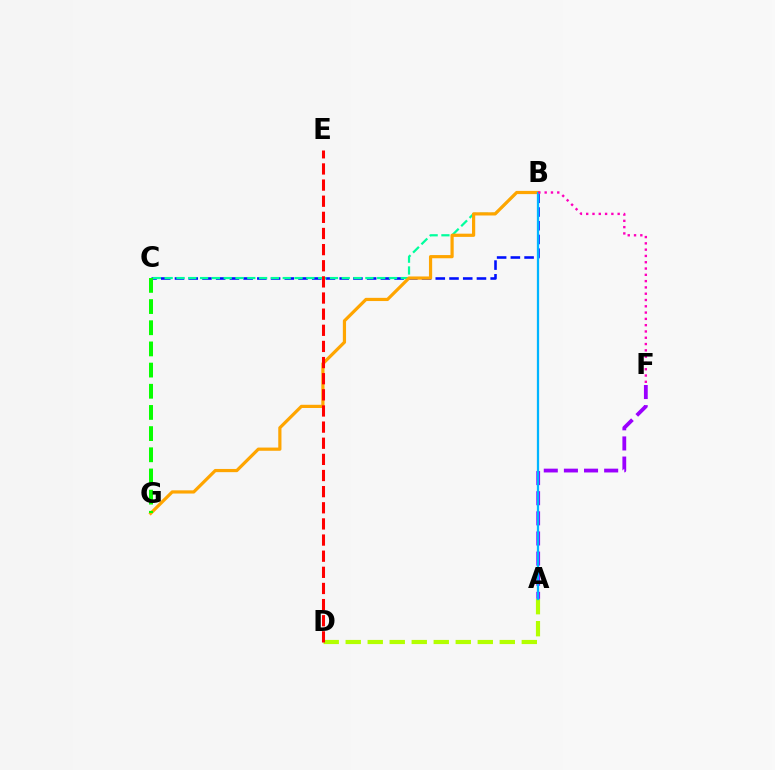{('B', 'C'): [{'color': '#0010ff', 'line_style': 'dashed', 'thickness': 1.86}, {'color': '#00ff9d', 'line_style': 'dashed', 'thickness': 1.6}], ('B', 'G'): [{'color': '#ffa500', 'line_style': 'solid', 'thickness': 2.3}], ('A', 'F'): [{'color': '#9b00ff', 'line_style': 'dashed', 'thickness': 2.73}], ('A', 'D'): [{'color': '#b3ff00', 'line_style': 'dashed', 'thickness': 2.99}], ('A', 'B'): [{'color': '#00b5ff', 'line_style': 'solid', 'thickness': 1.63}], ('B', 'F'): [{'color': '#ff00bd', 'line_style': 'dotted', 'thickness': 1.71}], ('D', 'E'): [{'color': '#ff0000', 'line_style': 'dashed', 'thickness': 2.19}], ('C', 'G'): [{'color': '#08ff00', 'line_style': 'dashed', 'thickness': 2.88}]}